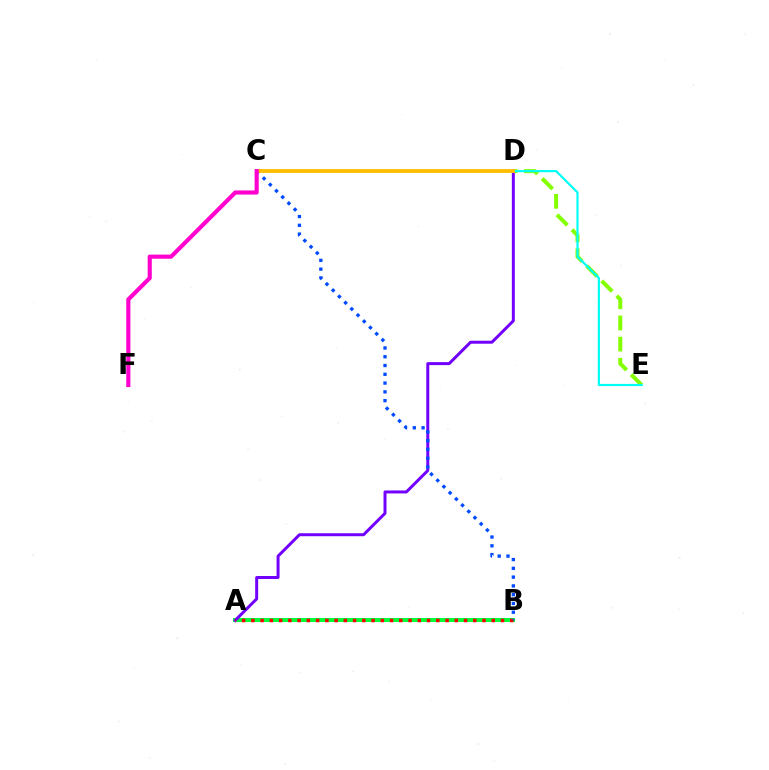{('A', 'B'): [{'color': '#00ff39', 'line_style': 'solid', 'thickness': 2.92}, {'color': '#ff0000', 'line_style': 'dotted', 'thickness': 2.51}], ('D', 'E'): [{'color': '#84ff00', 'line_style': 'dashed', 'thickness': 2.88}, {'color': '#00fff6', 'line_style': 'solid', 'thickness': 1.57}], ('A', 'D'): [{'color': '#7200ff', 'line_style': 'solid', 'thickness': 2.15}], ('B', 'C'): [{'color': '#004bff', 'line_style': 'dotted', 'thickness': 2.39}], ('C', 'D'): [{'color': '#ffbd00', 'line_style': 'solid', 'thickness': 2.74}], ('C', 'F'): [{'color': '#ff00cf', 'line_style': 'solid', 'thickness': 2.97}]}